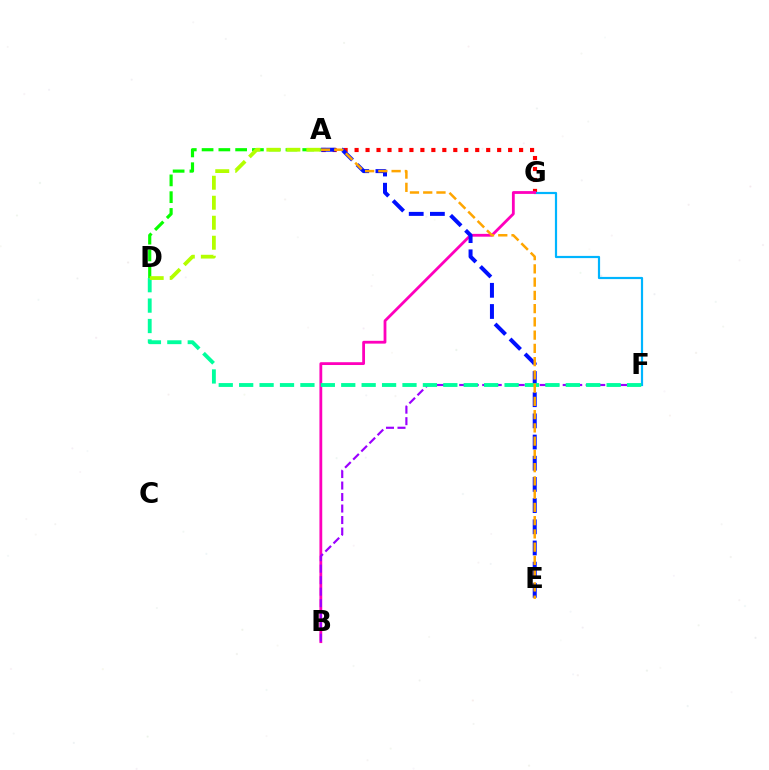{('A', 'G'): [{'color': '#ff0000', 'line_style': 'dotted', 'thickness': 2.98}], ('F', 'G'): [{'color': '#00b5ff', 'line_style': 'solid', 'thickness': 1.58}], ('B', 'G'): [{'color': '#ff00bd', 'line_style': 'solid', 'thickness': 2.02}], ('A', 'E'): [{'color': '#0010ff', 'line_style': 'dashed', 'thickness': 2.88}, {'color': '#ffa500', 'line_style': 'dashed', 'thickness': 1.8}], ('B', 'F'): [{'color': '#9b00ff', 'line_style': 'dashed', 'thickness': 1.56}], ('D', 'F'): [{'color': '#00ff9d', 'line_style': 'dashed', 'thickness': 2.77}], ('A', 'D'): [{'color': '#08ff00', 'line_style': 'dashed', 'thickness': 2.28}, {'color': '#b3ff00', 'line_style': 'dashed', 'thickness': 2.72}]}